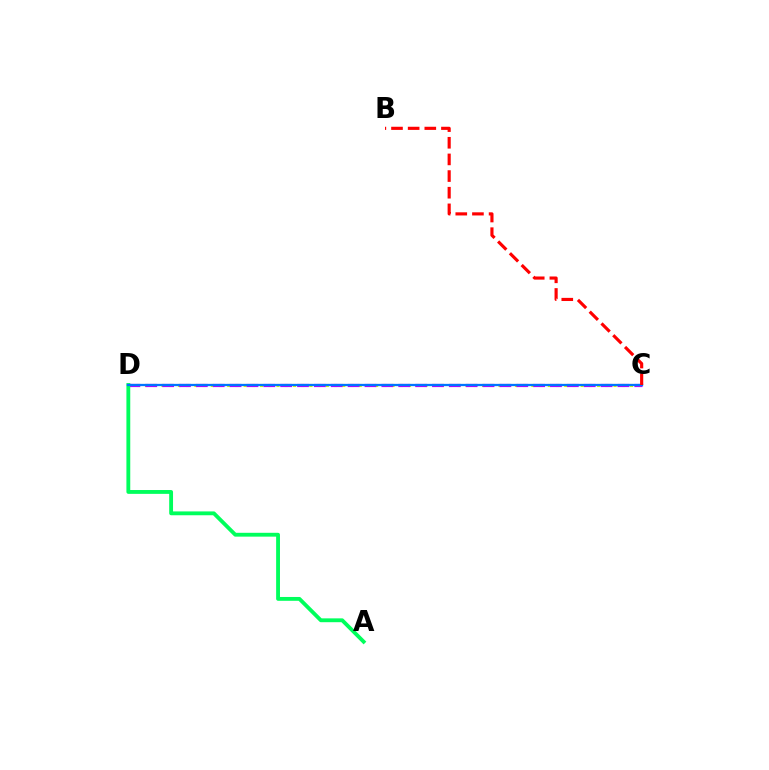{('C', 'D'): [{'color': '#d1ff00', 'line_style': 'dotted', 'thickness': 2.23}, {'color': '#b900ff', 'line_style': 'dashed', 'thickness': 2.29}, {'color': '#0074ff', 'line_style': 'solid', 'thickness': 1.65}], ('A', 'D'): [{'color': '#00ff5c', 'line_style': 'solid', 'thickness': 2.76}], ('B', 'C'): [{'color': '#ff0000', 'line_style': 'dashed', 'thickness': 2.26}]}